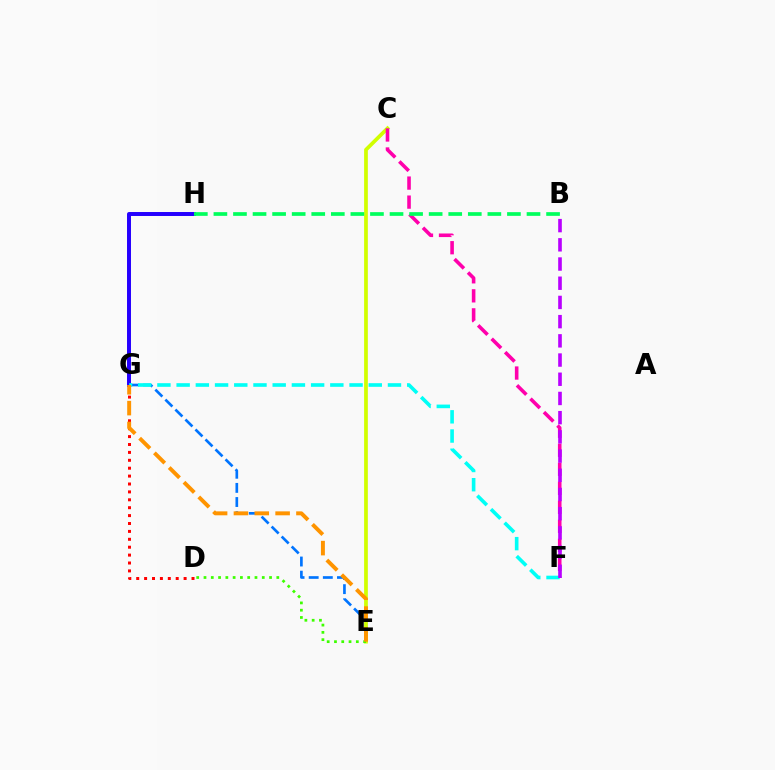{('E', 'G'): [{'color': '#0074ff', 'line_style': 'dashed', 'thickness': 1.92}, {'color': '#ff9400', 'line_style': 'dashed', 'thickness': 2.83}], ('C', 'E'): [{'color': '#d1ff00', 'line_style': 'solid', 'thickness': 2.68}], ('C', 'F'): [{'color': '#ff00ac', 'line_style': 'dashed', 'thickness': 2.58}], ('D', 'E'): [{'color': '#3dff00', 'line_style': 'dotted', 'thickness': 1.98}], ('G', 'H'): [{'color': '#2500ff', 'line_style': 'solid', 'thickness': 2.86}], ('F', 'G'): [{'color': '#00fff6', 'line_style': 'dashed', 'thickness': 2.61}], ('B', 'F'): [{'color': '#b900ff', 'line_style': 'dashed', 'thickness': 2.61}], ('B', 'H'): [{'color': '#00ff5c', 'line_style': 'dashed', 'thickness': 2.66}], ('D', 'G'): [{'color': '#ff0000', 'line_style': 'dotted', 'thickness': 2.15}]}